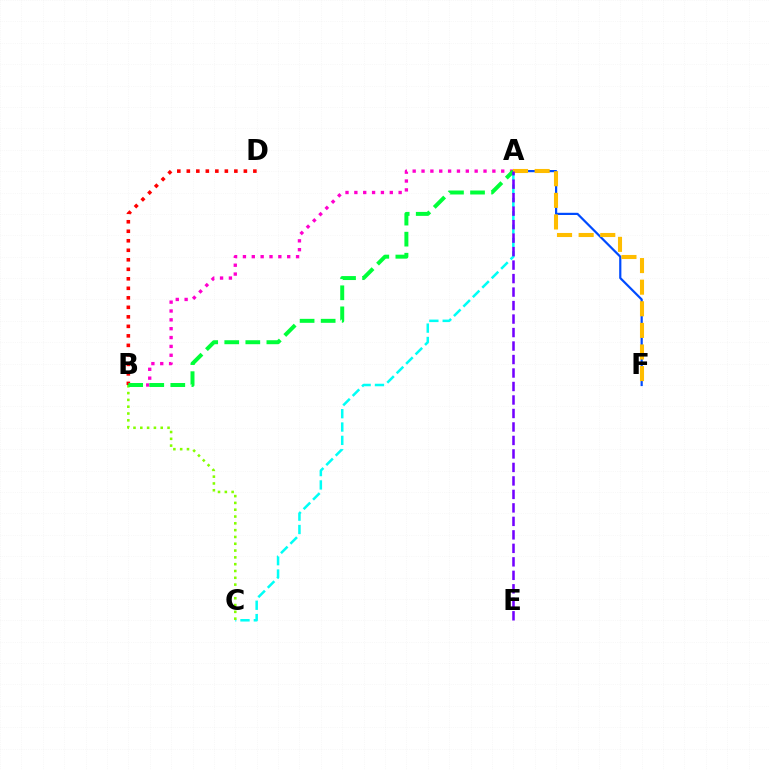{('A', 'C'): [{'color': '#00fff6', 'line_style': 'dashed', 'thickness': 1.81}], ('A', 'B'): [{'color': '#ff00cf', 'line_style': 'dotted', 'thickness': 2.41}, {'color': '#00ff39', 'line_style': 'dashed', 'thickness': 2.86}], ('A', 'F'): [{'color': '#004bff', 'line_style': 'solid', 'thickness': 1.59}, {'color': '#ffbd00', 'line_style': 'dashed', 'thickness': 2.93}], ('B', 'C'): [{'color': '#84ff00', 'line_style': 'dotted', 'thickness': 1.85}], ('B', 'D'): [{'color': '#ff0000', 'line_style': 'dotted', 'thickness': 2.58}], ('A', 'E'): [{'color': '#7200ff', 'line_style': 'dashed', 'thickness': 1.83}]}